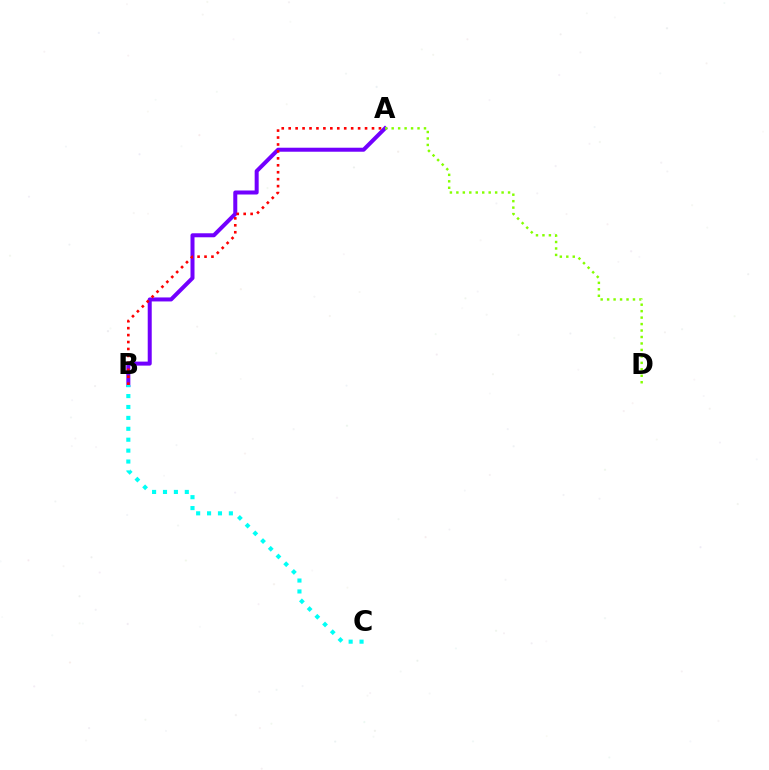{('A', 'B'): [{'color': '#7200ff', 'line_style': 'solid', 'thickness': 2.88}, {'color': '#ff0000', 'line_style': 'dotted', 'thickness': 1.89}], ('B', 'C'): [{'color': '#00fff6', 'line_style': 'dotted', 'thickness': 2.96}], ('A', 'D'): [{'color': '#84ff00', 'line_style': 'dotted', 'thickness': 1.76}]}